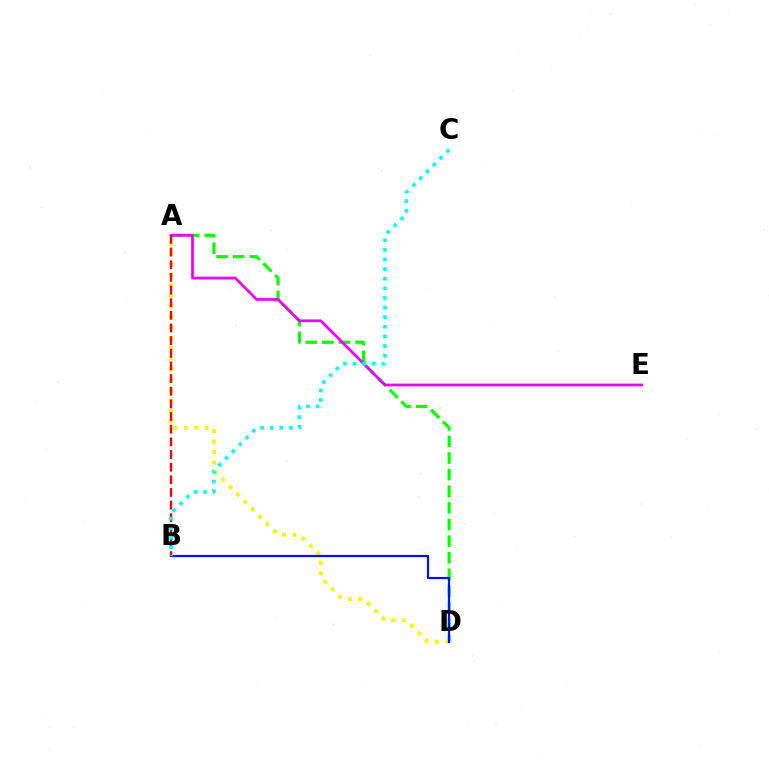{('A', 'D'): [{'color': '#08ff00', 'line_style': 'dashed', 'thickness': 2.26}, {'color': '#fcf500', 'line_style': 'dotted', 'thickness': 2.85}], ('A', 'E'): [{'color': '#ee00ff', 'line_style': 'solid', 'thickness': 1.99}], ('A', 'B'): [{'color': '#ff0000', 'line_style': 'dashed', 'thickness': 1.72}], ('B', 'D'): [{'color': '#0010ff', 'line_style': 'solid', 'thickness': 1.58}], ('B', 'C'): [{'color': '#00fff6', 'line_style': 'dotted', 'thickness': 2.61}]}